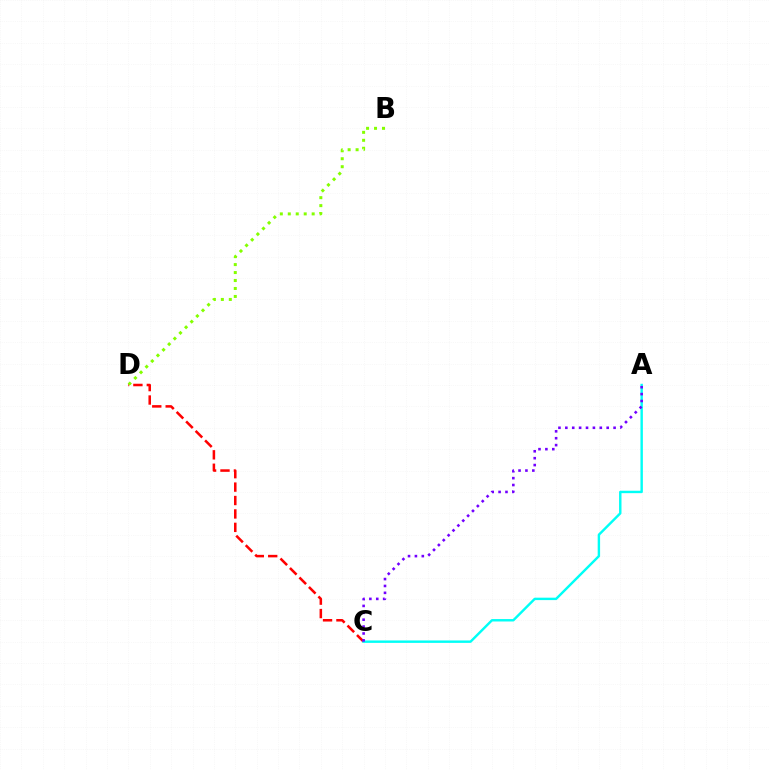{('C', 'D'): [{'color': '#ff0000', 'line_style': 'dashed', 'thickness': 1.82}], ('B', 'D'): [{'color': '#84ff00', 'line_style': 'dotted', 'thickness': 2.16}], ('A', 'C'): [{'color': '#00fff6', 'line_style': 'solid', 'thickness': 1.74}, {'color': '#7200ff', 'line_style': 'dotted', 'thickness': 1.87}]}